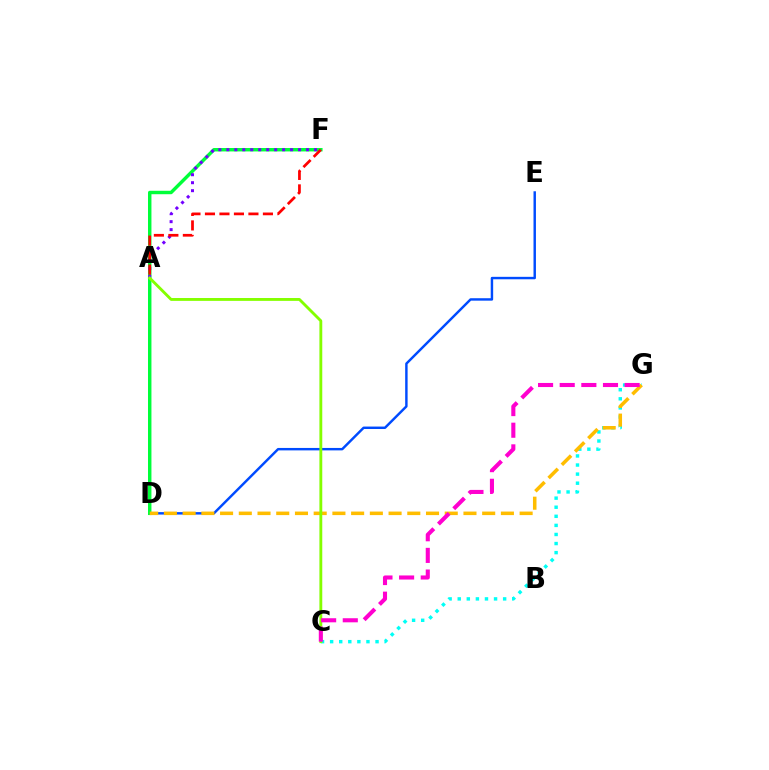{('D', 'E'): [{'color': '#004bff', 'line_style': 'solid', 'thickness': 1.76}], ('C', 'G'): [{'color': '#00fff6', 'line_style': 'dotted', 'thickness': 2.47}, {'color': '#ff00cf', 'line_style': 'dashed', 'thickness': 2.94}], ('D', 'F'): [{'color': '#00ff39', 'line_style': 'solid', 'thickness': 2.47}], ('A', 'F'): [{'color': '#7200ff', 'line_style': 'dotted', 'thickness': 2.17}, {'color': '#ff0000', 'line_style': 'dashed', 'thickness': 1.97}], ('D', 'G'): [{'color': '#ffbd00', 'line_style': 'dashed', 'thickness': 2.54}], ('A', 'C'): [{'color': '#84ff00', 'line_style': 'solid', 'thickness': 2.06}]}